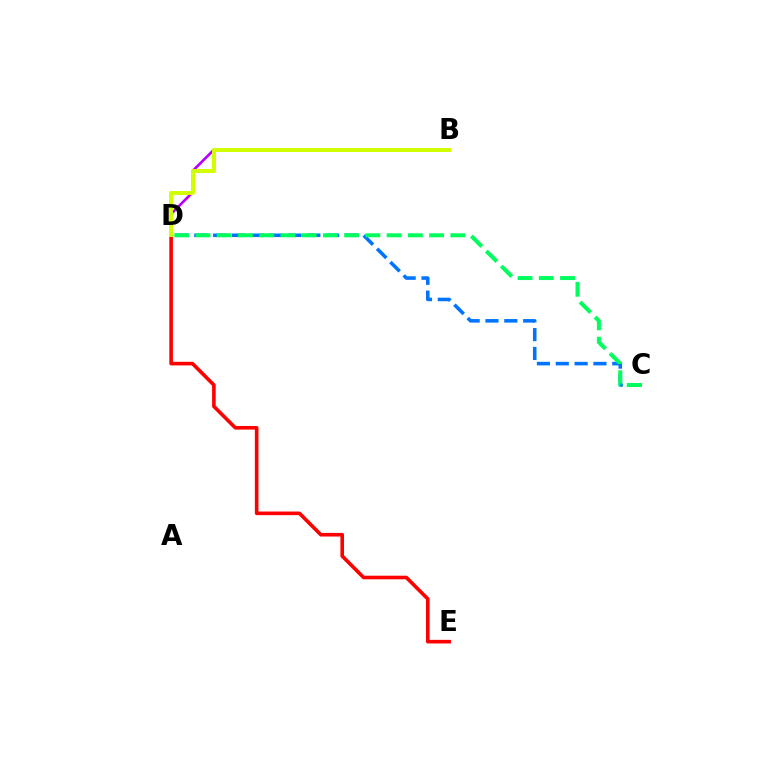{('B', 'D'): [{'color': '#b900ff', 'line_style': 'solid', 'thickness': 1.91}, {'color': '#d1ff00', 'line_style': 'solid', 'thickness': 2.86}], ('C', 'D'): [{'color': '#0074ff', 'line_style': 'dashed', 'thickness': 2.56}, {'color': '#00ff5c', 'line_style': 'dashed', 'thickness': 2.88}], ('D', 'E'): [{'color': '#ff0000', 'line_style': 'solid', 'thickness': 2.6}]}